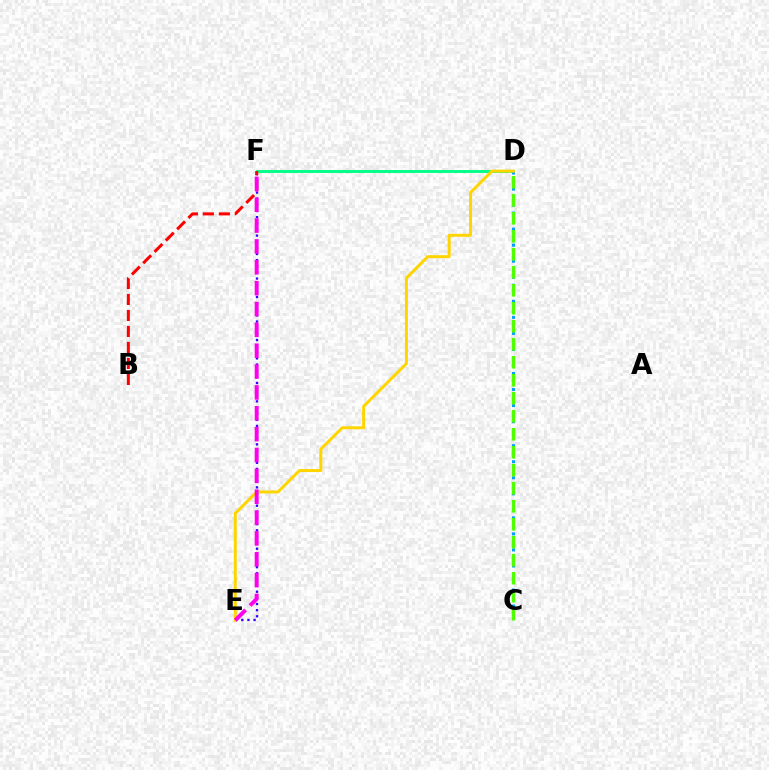{('D', 'F'): [{'color': '#00ff86', 'line_style': 'solid', 'thickness': 2.1}], ('E', 'F'): [{'color': '#3700ff', 'line_style': 'dotted', 'thickness': 1.67}, {'color': '#ff00ed', 'line_style': 'dashed', 'thickness': 2.83}], ('C', 'D'): [{'color': '#009eff', 'line_style': 'dotted', 'thickness': 2.18}, {'color': '#4fff00', 'line_style': 'dashed', 'thickness': 2.44}], ('D', 'E'): [{'color': '#ffd500', 'line_style': 'solid', 'thickness': 2.15}], ('B', 'F'): [{'color': '#ff0000', 'line_style': 'dashed', 'thickness': 2.17}]}